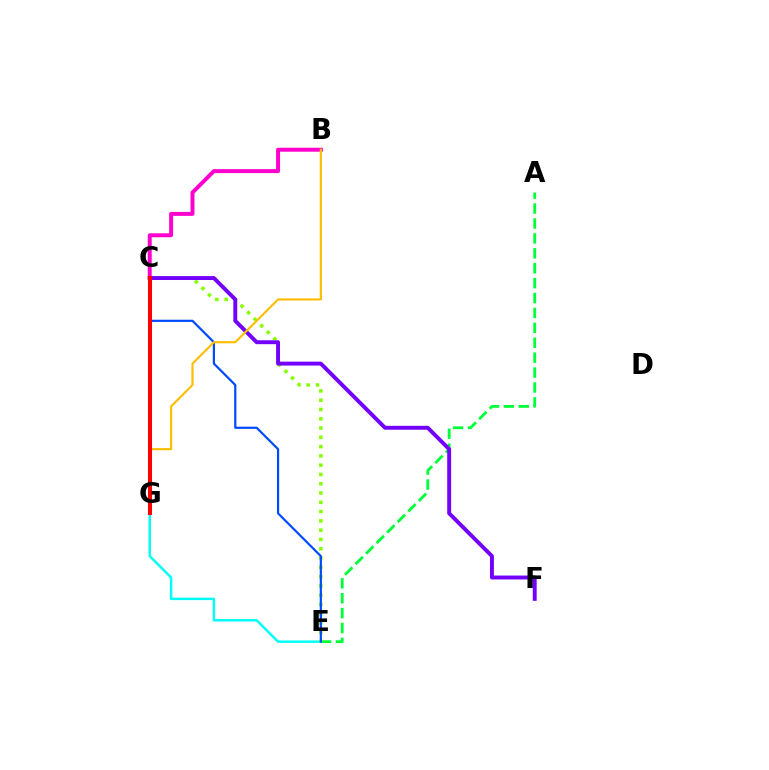{('E', 'G'): [{'color': '#00fff6', 'line_style': 'solid', 'thickness': 1.76}], ('A', 'E'): [{'color': '#00ff39', 'line_style': 'dashed', 'thickness': 2.03}], ('C', 'E'): [{'color': '#84ff00', 'line_style': 'dotted', 'thickness': 2.52}, {'color': '#004bff', 'line_style': 'solid', 'thickness': 1.59}], ('B', 'C'): [{'color': '#ff00cf', 'line_style': 'solid', 'thickness': 2.85}], ('C', 'F'): [{'color': '#7200ff', 'line_style': 'solid', 'thickness': 2.82}], ('B', 'G'): [{'color': '#ffbd00', 'line_style': 'solid', 'thickness': 1.54}], ('C', 'G'): [{'color': '#ff0000', 'line_style': 'solid', 'thickness': 2.92}]}